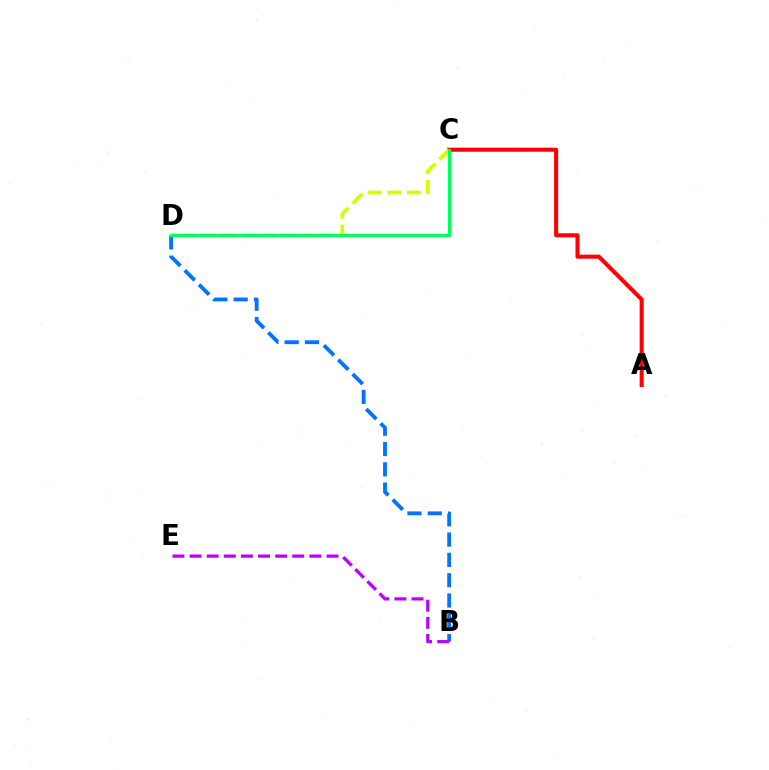{('B', 'D'): [{'color': '#0074ff', 'line_style': 'dashed', 'thickness': 2.76}], ('A', 'C'): [{'color': '#ff0000', 'line_style': 'solid', 'thickness': 2.92}], ('B', 'E'): [{'color': '#b900ff', 'line_style': 'dashed', 'thickness': 2.33}], ('C', 'D'): [{'color': '#d1ff00', 'line_style': 'dashed', 'thickness': 2.66}, {'color': '#00ff5c', 'line_style': 'solid', 'thickness': 2.29}]}